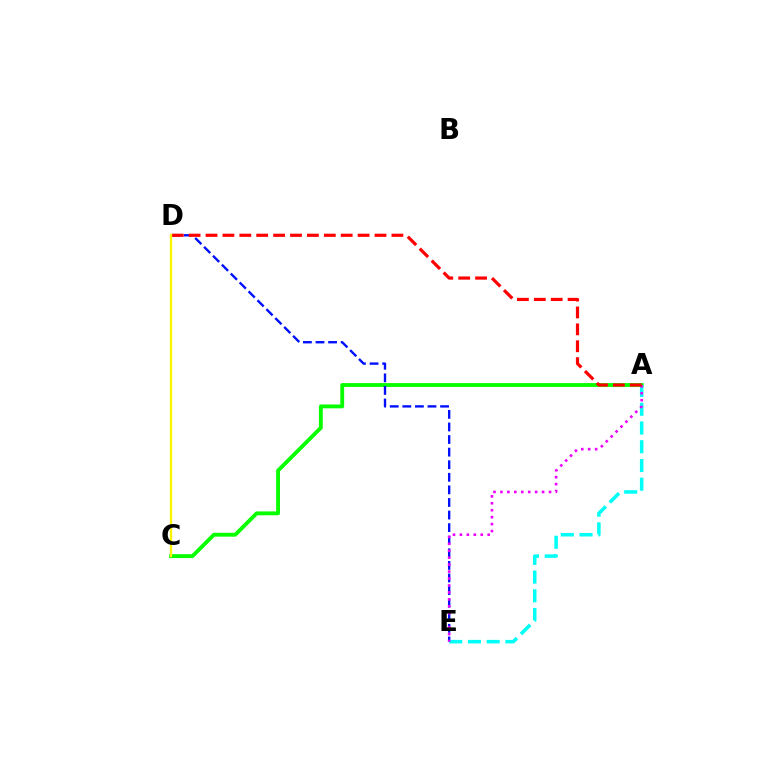{('A', 'C'): [{'color': '#08ff00', 'line_style': 'solid', 'thickness': 2.78}], ('D', 'E'): [{'color': '#0010ff', 'line_style': 'dashed', 'thickness': 1.71}], ('A', 'E'): [{'color': '#00fff6', 'line_style': 'dashed', 'thickness': 2.54}, {'color': '#ee00ff', 'line_style': 'dotted', 'thickness': 1.89}], ('A', 'D'): [{'color': '#ff0000', 'line_style': 'dashed', 'thickness': 2.3}], ('C', 'D'): [{'color': '#fcf500', 'line_style': 'solid', 'thickness': 1.65}]}